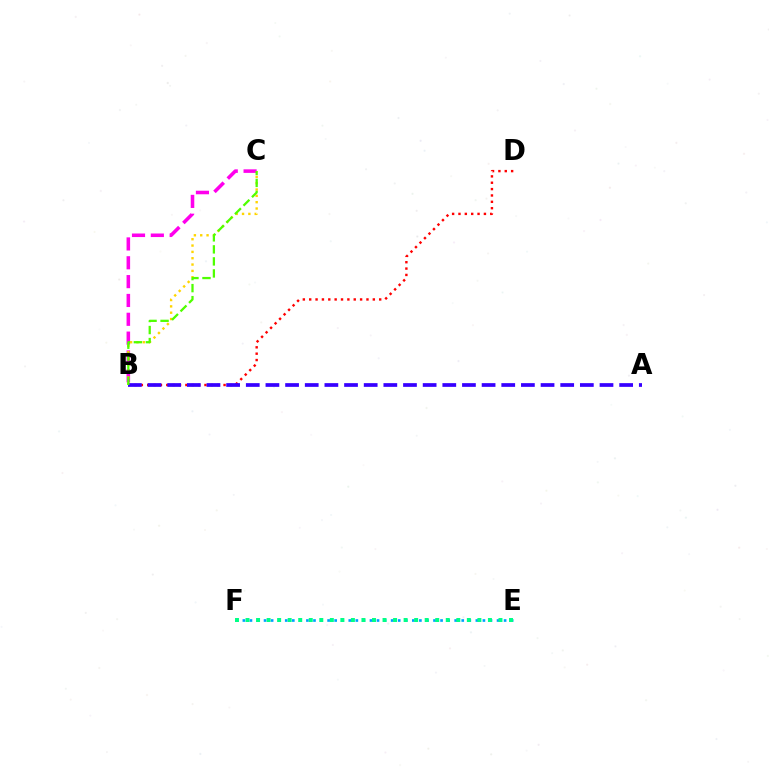{('E', 'F'): [{'color': '#009eff', 'line_style': 'dotted', 'thickness': 1.92}, {'color': '#00ff86', 'line_style': 'dotted', 'thickness': 2.86}], ('B', 'D'): [{'color': '#ff0000', 'line_style': 'dotted', 'thickness': 1.73}], ('B', 'C'): [{'color': '#ff00ed', 'line_style': 'dashed', 'thickness': 2.56}, {'color': '#ffd500', 'line_style': 'dotted', 'thickness': 1.72}, {'color': '#4fff00', 'line_style': 'dashed', 'thickness': 1.63}], ('A', 'B'): [{'color': '#3700ff', 'line_style': 'dashed', 'thickness': 2.67}]}